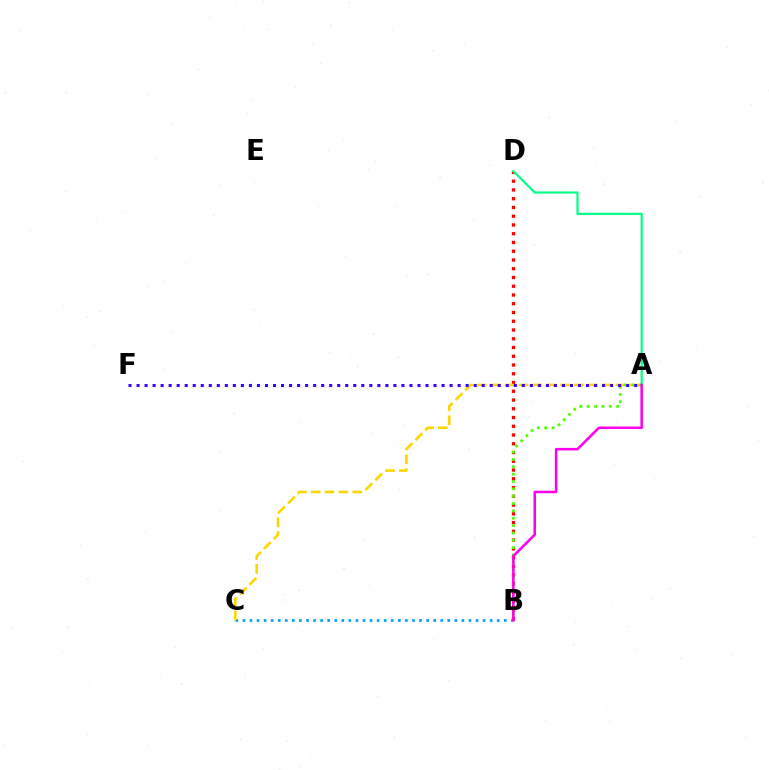{('B', 'C'): [{'color': '#009eff', 'line_style': 'dotted', 'thickness': 1.92}], ('B', 'D'): [{'color': '#ff0000', 'line_style': 'dotted', 'thickness': 2.38}], ('A', 'C'): [{'color': '#ffd500', 'line_style': 'dashed', 'thickness': 1.88}], ('A', 'B'): [{'color': '#4fff00', 'line_style': 'dotted', 'thickness': 2.0}, {'color': '#ff00ed', 'line_style': 'solid', 'thickness': 1.83}], ('A', 'D'): [{'color': '#00ff86', 'line_style': 'solid', 'thickness': 1.58}], ('A', 'F'): [{'color': '#3700ff', 'line_style': 'dotted', 'thickness': 2.18}]}